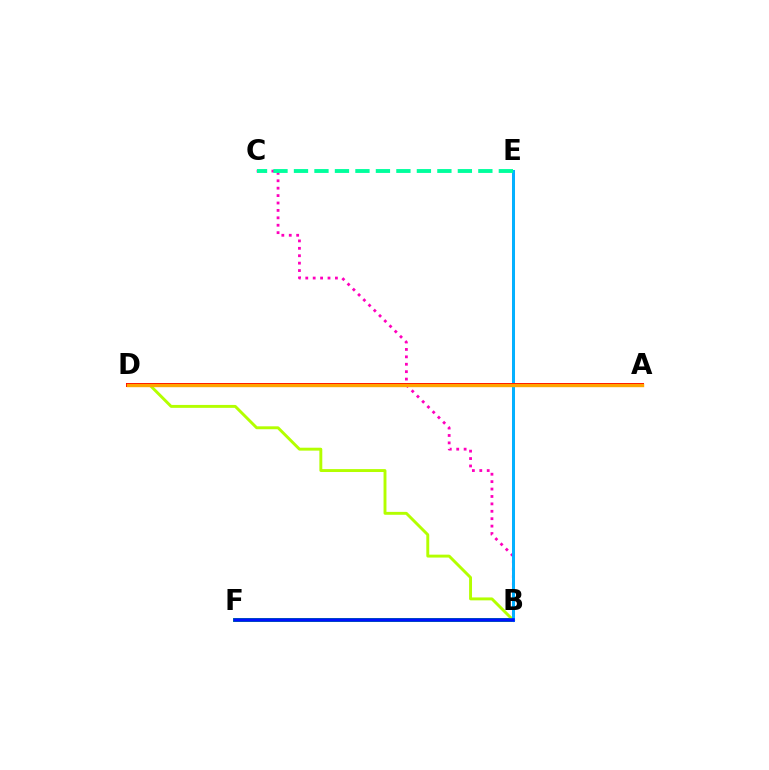{('B', 'C'): [{'color': '#ff00bd', 'line_style': 'dotted', 'thickness': 2.01}], ('B', 'E'): [{'color': '#9b00ff', 'line_style': 'solid', 'thickness': 2.16}, {'color': '#00b5ff', 'line_style': 'solid', 'thickness': 2.1}], ('B', 'F'): [{'color': '#08ff00', 'line_style': 'solid', 'thickness': 2.83}, {'color': '#0010ff', 'line_style': 'solid', 'thickness': 2.55}], ('B', 'D'): [{'color': '#b3ff00', 'line_style': 'solid', 'thickness': 2.1}], ('C', 'E'): [{'color': '#00ff9d', 'line_style': 'dashed', 'thickness': 2.78}], ('A', 'D'): [{'color': '#ff0000', 'line_style': 'solid', 'thickness': 2.88}, {'color': '#ffa500', 'line_style': 'solid', 'thickness': 2.44}]}